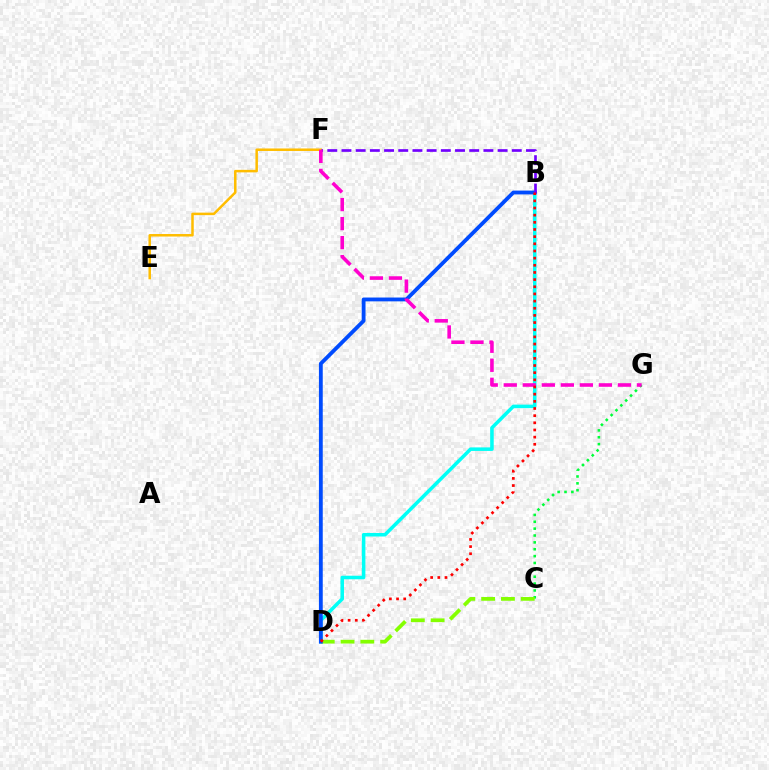{('C', 'G'): [{'color': '#00ff39', 'line_style': 'dotted', 'thickness': 1.87}], ('B', 'D'): [{'color': '#00fff6', 'line_style': 'solid', 'thickness': 2.55}, {'color': '#004bff', 'line_style': 'solid', 'thickness': 2.75}, {'color': '#ff0000', 'line_style': 'dotted', 'thickness': 1.95}], ('C', 'D'): [{'color': '#84ff00', 'line_style': 'dashed', 'thickness': 2.69}], ('E', 'F'): [{'color': '#ffbd00', 'line_style': 'solid', 'thickness': 1.81}], ('B', 'F'): [{'color': '#7200ff', 'line_style': 'dashed', 'thickness': 1.93}], ('F', 'G'): [{'color': '#ff00cf', 'line_style': 'dashed', 'thickness': 2.58}]}